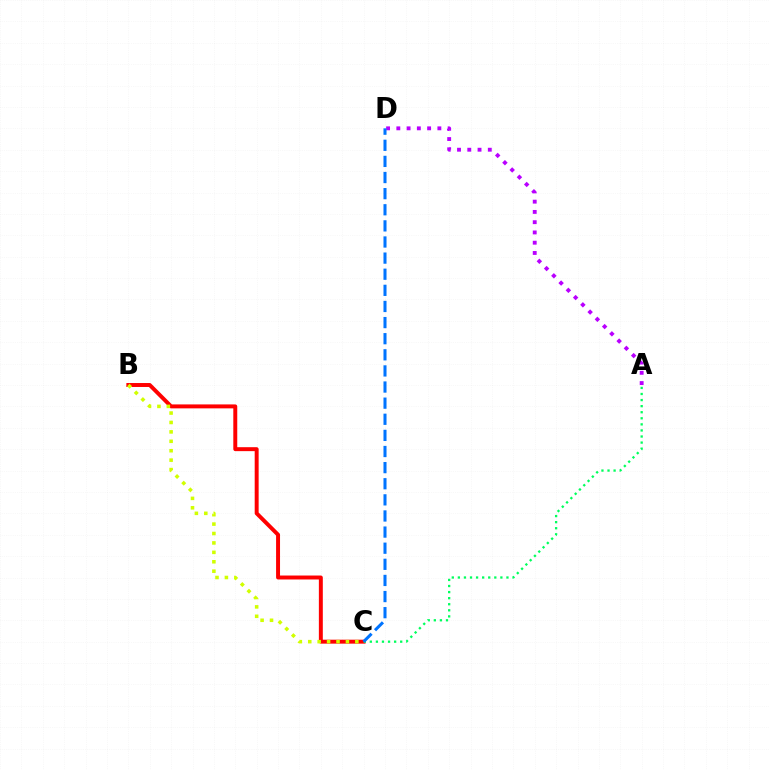{('B', 'C'): [{'color': '#ff0000', 'line_style': 'solid', 'thickness': 2.84}, {'color': '#d1ff00', 'line_style': 'dotted', 'thickness': 2.56}], ('A', 'D'): [{'color': '#b900ff', 'line_style': 'dotted', 'thickness': 2.79}], ('A', 'C'): [{'color': '#00ff5c', 'line_style': 'dotted', 'thickness': 1.65}], ('C', 'D'): [{'color': '#0074ff', 'line_style': 'dashed', 'thickness': 2.19}]}